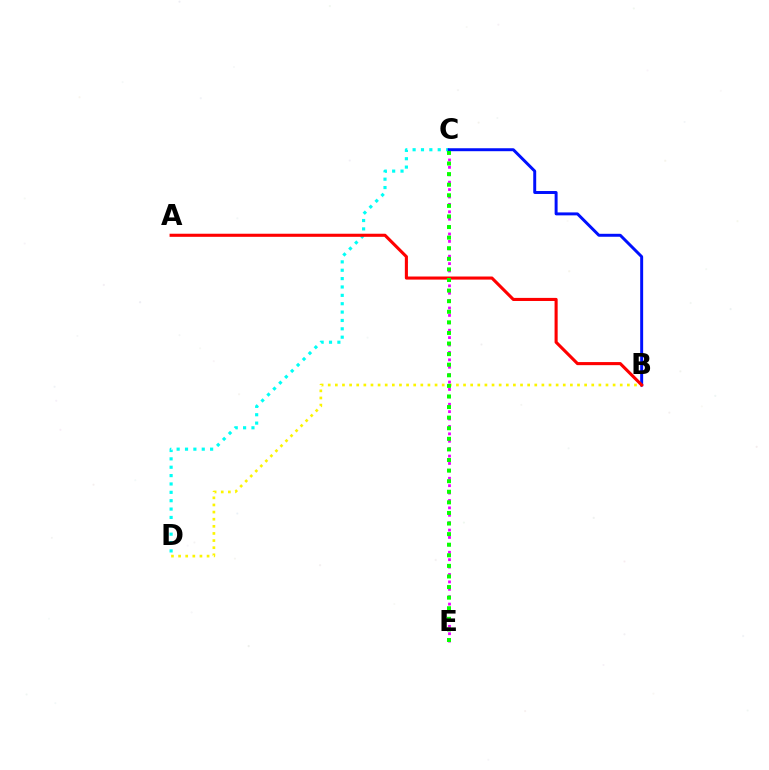{('C', 'D'): [{'color': '#00fff6', 'line_style': 'dotted', 'thickness': 2.27}], ('B', 'D'): [{'color': '#fcf500', 'line_style': 'dotted', 'thickness': 1.94}], ('C', 'E'): [{'color': '#ee00ff', 'line_style': 'dotted', 'thickness': 2.01}, {'color': '#08ff00', 'line_style': 'dotted', 'thickness': 2.88}], ('B', 'C'): [{'color': '#0010ff', 'line_style': 'solid', 'thickness': 2.13}], ('A', 'B'): [{'color': '#ff0000', 'line_style': 'solid', 'thickness': 2.22}]}